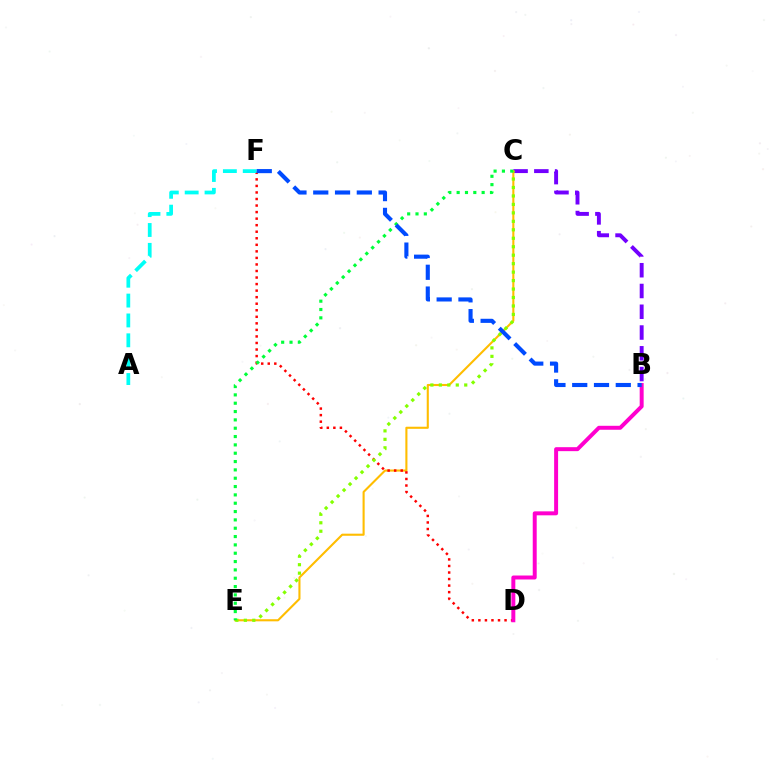{('B', 'C'): [{'color': '#7200ff', 'line_style': 'dashed', 'thickness': 2.82}], ('C', 'E'): [{'color': '#ffbd00', 'line_style': 'solid', 'thickness': 1.51}, {'color': '#84ff00', 'line_style': 'dotted', 'thickness': 2.3}, {'color': '#00ff39', 'line_style': 'dotted', 'thickness': 2.26}], ('D', 'F'): [{'color': '#ff0000', 'line_style': 'dotted', 'thickness': 1.78}], ('B', 'D'): [{'color': '#ff00cf', 'line_style': 'solid', 'thickness': 2.86}], ('A', 'F'): [{'color': '#00fff6', 'line_style': 'dashed', 'thickness': 2.7}], ('B', 'F'): [{'color': '#004bff', 'line_style': 'dashed', 'thickness': 2.96}]}